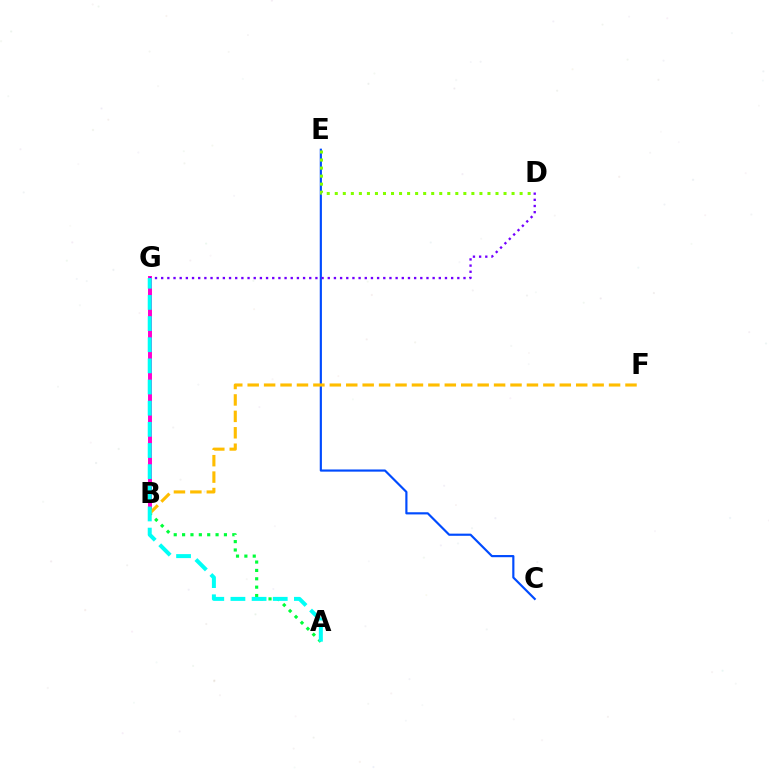{('C', 'E'): [{'color': '#004bff', 'line_style': 'solid', 'thickness': 1.56}], ('B', 'G'): [{'color': '#ff0000', 'line_style': 'dashed', 'thickness': 1.54}, {'color': '#ff00cf', 'line_style': 'solid', 'thickness': 2.85}], ('D', 'E'): [{'color': '#84ff00', 'line_style': 'dotted', 'thickness': 2.18}], ('D', 'G'): [{'color': '#7200ff', 'line_style': 'dotted', 'thickness': 1.68}], ('A', 'B'): [{'color': '#00ff39', 'line_style': 'dotted', 'thickness': 2.27}], ('B', 'F'): [{'color': '#ffbd00', 'line_style': 'dashed', 'thickness': 2.23}], ('A', 'G'): [{'color': '#00fff6', 'line_style': 'dashed', 'thickness': 2.87}]}